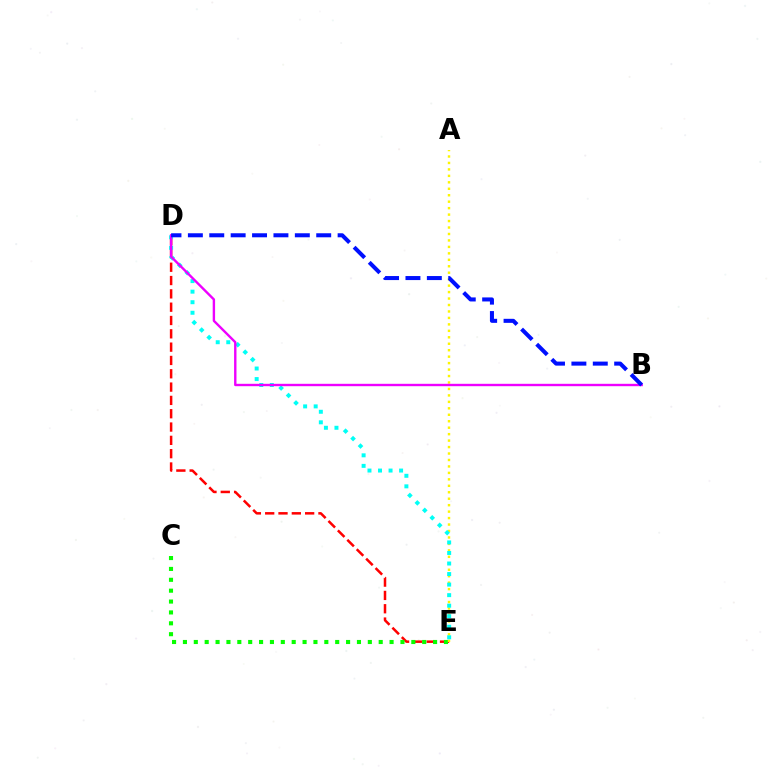{('D', 'E'): [{'color': '#ff0000', 'line_style': 'dashed', 'thickness': 1.81}, {'color': '#00fff6', 'line_style': 'dotted', 'thickness': 2.86}], ('C', 'E'): [{'color': '#08ff00', 'line_style': 'dotted', 'thickness': 2.96}], ('A', 'E'): [{'color': '#fcf500', 'line_style': 'dotted', 'thickness': 1.75}], ('B', 'D'): [{'color': '#ee00ff', 'line_style': 'solid', 'thickness': 1.72}, {'color': '#0010ff', 'line_style': 'dashed', 'thickness': 2.91}]}